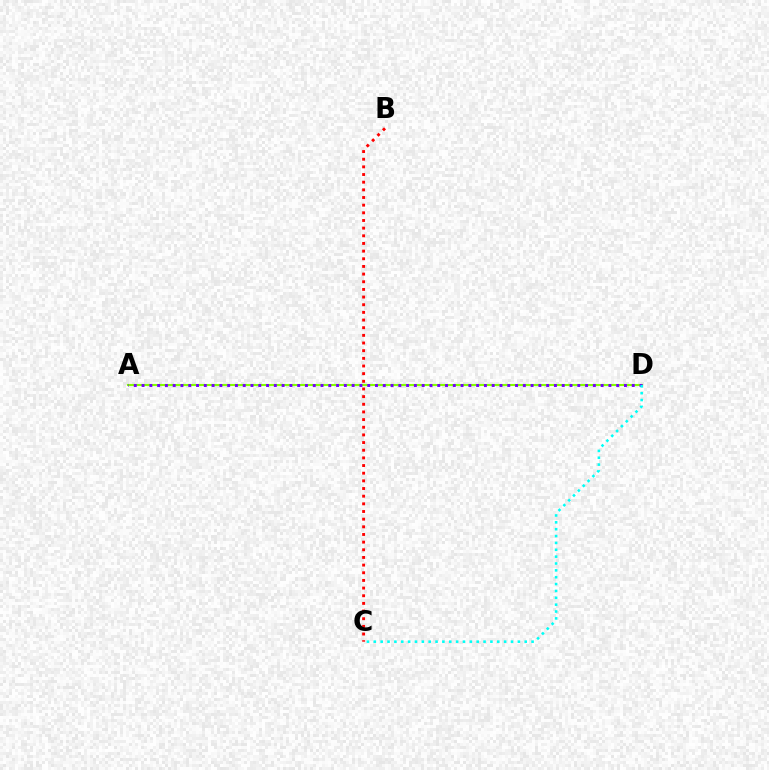{('A', 'D'): [{'color': '#84ff00', 'line_style': 'solid', 'thickness': 1.51}, {'color': '#7200ff', 'line_style': 'dotted', 'thickness': 2.11}], ('C', 'D'): [{'color': '#00fff6', 'line_style': 'dotted', 'thickness': 1.86}], ('B', 'C'): [{'color': '#ff0000', 'line_style': 'dotted', 'thickness': 2.08}]}